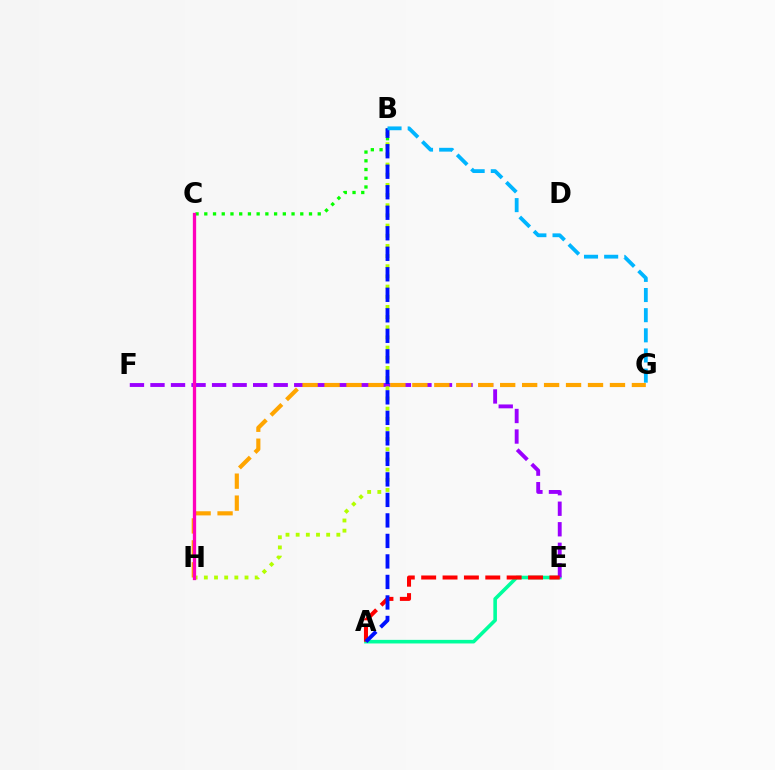{('A', 'E'): [{'color': '#00ff9d', 'line_style': 'solid', 'thickness': 2.58}, {'color': '#ff0000', 'line_style': 'dashed', 'thickness': 2.9}], ('E', 'F'): [{'color': '#9b00ff', 'line_style': 'dashed', 'thickness': 2.79}], ('B', 'H'): [{'color': '#b3ff00', 'line_style': 'dotted', 'thickness': 2.76}], ('B', 'C'): [{'color': '#08ff00', 'line_style': 'dotted', 'thickness': 2.37}], ('G', 'H'): [{'color': '#ffa500', 'line_style': 'dashed', 'thickness': 2.98}], ('A', 'B'): [{'color': '#0010ff', 'line_style': 'dashed', 'thickness': 2.79}], ('B', 'G'): [{'color': '#00b5ff', 'line_style': 'dashed', 'thickness': 2.74}], ('C', 'H'): [{'color': '#ff00bd', 'line_style': 'solid', 'thickness': 2.37}]}